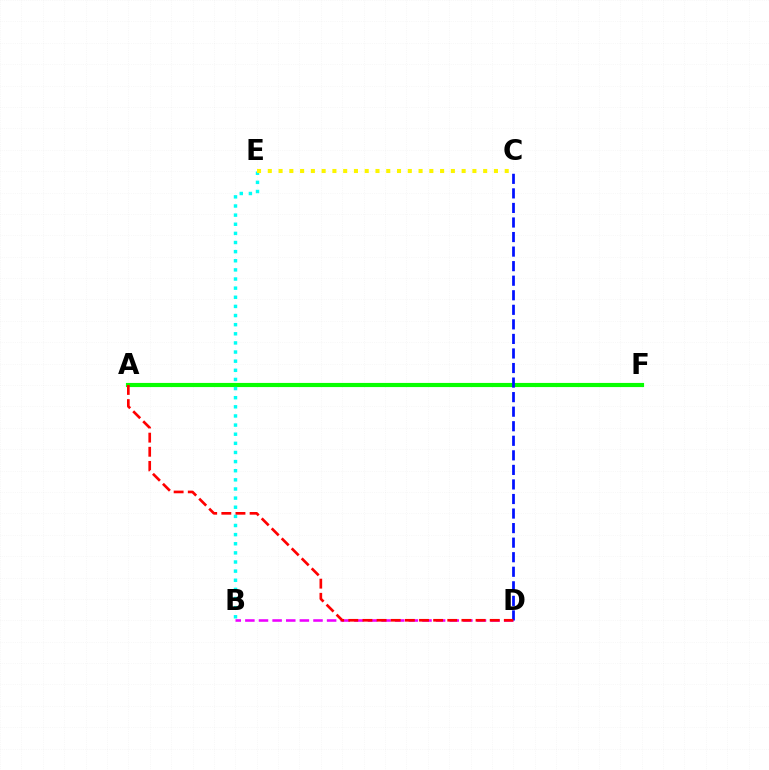{('B', 'D'): [{'color': '#ee00ff', 'line_style': 'dashed', 'thickness': 1.85}], ('A', 'F'): [{'color': '#08ff00', 'line_style': 'solid', 'thickness': 2.98}], ('B', 'E'): [{'color': '#00fff6', 'line_style': 'dotted', 'thickness': 2.48}], ('C', 'D'): [{'color': '#0010ff', 'line_style': 'dashed', 'thickness': 1.98}], ('A', 'D'): [{'color': '#ff0000', 'line_style': 'dashed', 'thickness': 1.92}], ('C', 'E'): [{'color': '#fcf500', 'line_style': 'dotted', 'thickness': 2.93}]}